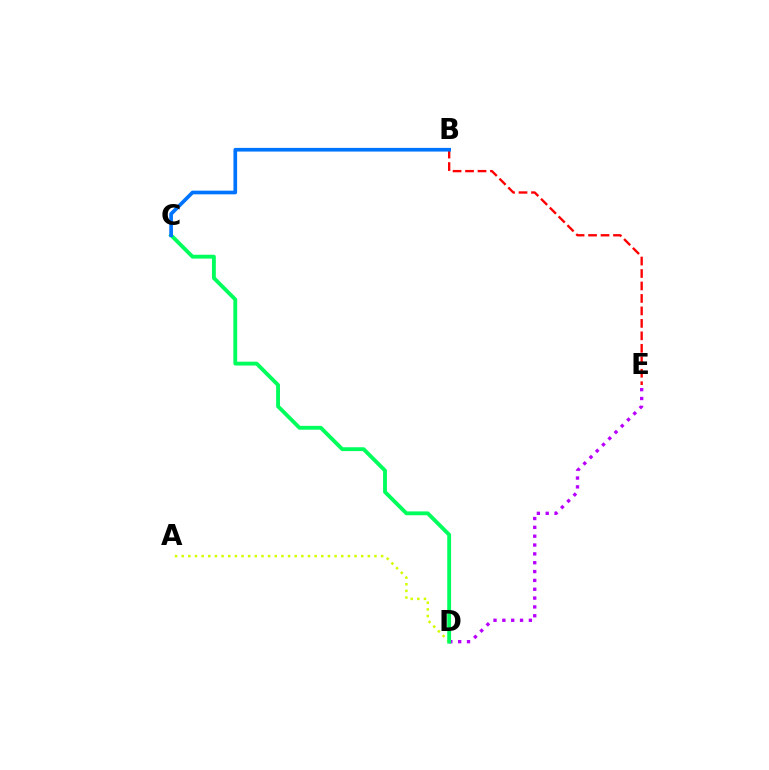{('A', 'D'): [{'color': '#d1ff00', 'line_style': 'dotted', 'thickness': 1.81}], ('D', 'E'): [{'color': '#b900ff', 'line_style': 'dotted', 'thickness': 2.4}], ('C', 'D'): [{'color': '#00ff5c', 'line_style': 'solid', 'thickness': 2.77}], ('B', 'E'): [{'color': '#ff0000', 'line_style': 'dashed', 'thickness': 1.69}], ('B', 'C'): [{'color': '#0074ff', 'line_style': 'solid', 'thickness': 2.64}]}